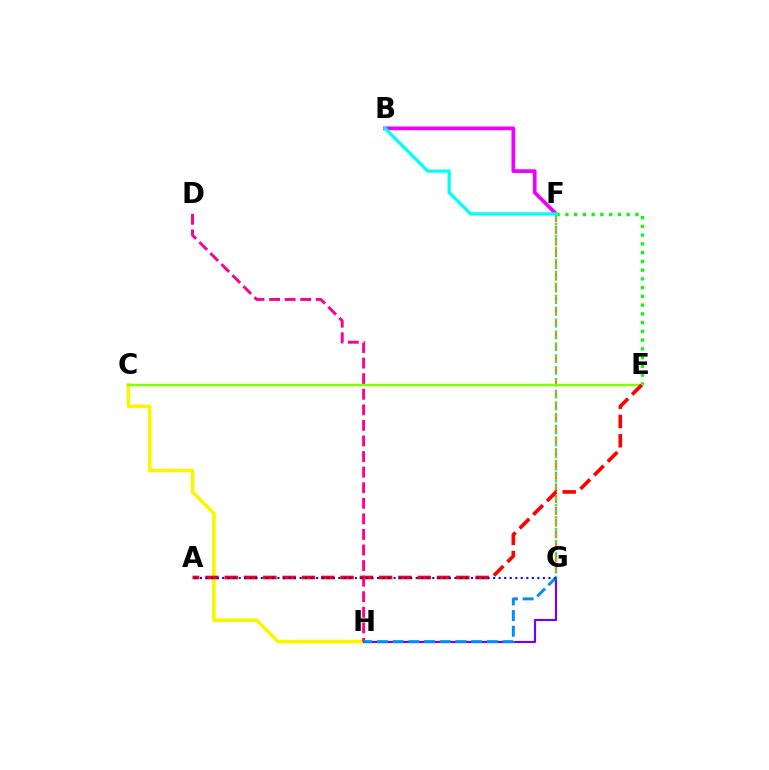{('C', 'H'): [{'color': '#fcf500', 'line_style': 'solid', 'thickness': 2.59}], ('G', 'H'): [{'color': '#7200ff', 'line_style': 'solid', 'thickness': 1.55}, {'color': '#008cff', 'line_style': 'dashed', 'thickness': 2.13}], ('B', 'F'): [{'color': '#ee00ff', 'line_style': 'solid', 'thickness': 2.67}, {'color': '#00fff6', 'line_style': 'solid', 'thickness': 2.34}], ('D', 'H'): [{'color': '#ff0094', 'line_style': 'dashed', 'thickness': 2.12}], ('F', 'G'): [{'color': '#ff7c00', 'line_style': 'dashed', 'thickness': 1.59}, {'color': '#00ff74', 'line_style': 'dotted', 'thickness': 1.63}], ('E', 'F'): [{'color': '#08ff00', 'line_style': 'dotted', 'thickness': 2.38}], ('C', 'E'): [{'color': '#84ff00', 'line_style': 'solid', 'thickness': 1.73}], ('A', 'E'): [{'color': '#ff0000', 'line_style': 'dashed', 'thickness': 2.62}], ('A', 'G'): [{'color': '#0010ff', 'line_style': 'dotted', 'thickness': 1.5}]}